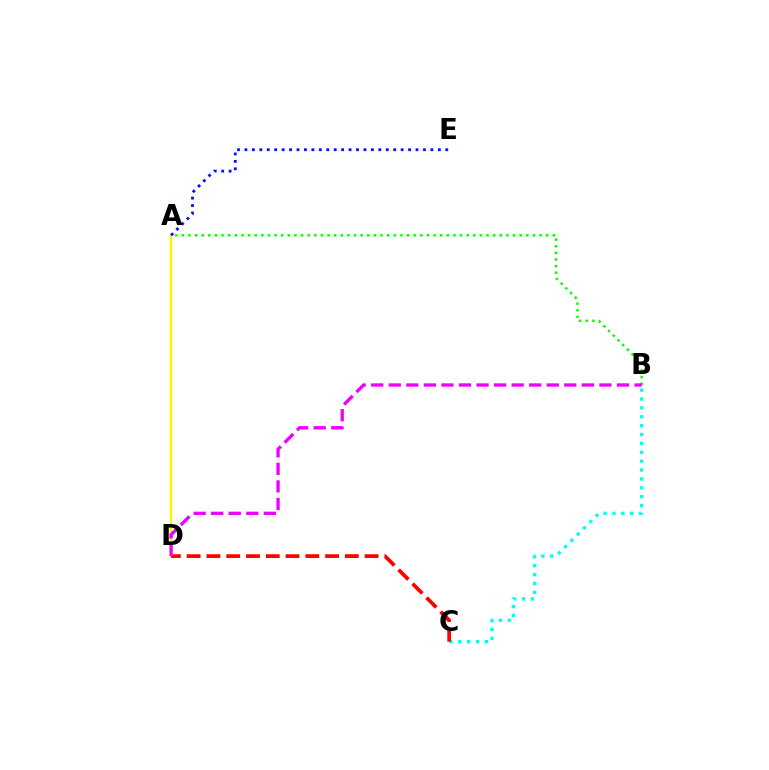{('A', 'D'): [{'color': '#fcf500', 'line_style': 'solid', 'thickness': 1.77}], ('A', 'E'): [{'color': '#0010ff', 'line_style': 'dotted', 'thickness': 2.02}], ('A', 'B'): [{'color': '#08ff00', 'line_style': 'dotted', 'thickness': 1.8}], ('B', 'C'): [{'color': '#00fff6', 'line_style': 'dotted', 'thickness': 2.41}], ('C', 'D'): [{'color': '#ff0000', 'line_style': 'dashed', 'thickness': 2.69}], ('B', 'D'): [{'color': '#ee00ff', 'line_style': 'dashed', 'thickness': 2.38}]}